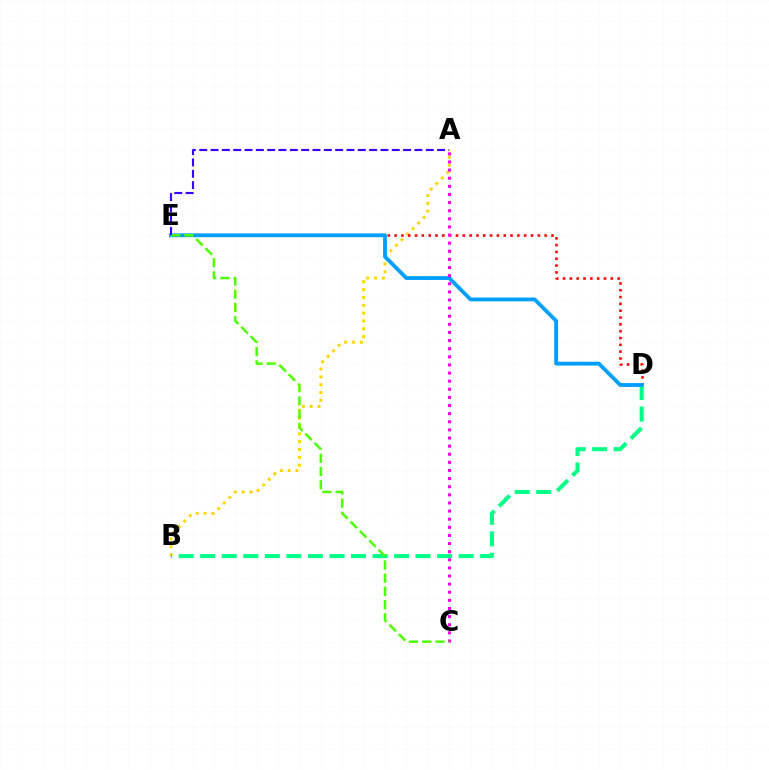{('A', 'B'): [{'color': '#ffd500', 'line_style': 'dotted', 'thickness': 2.13}], ('D', 'E'): [{'color': '#ff0000', 'line_style': 'dotted', 'thickness': 1.85}, {'color': '#009eff', 'line_style': 'solid', 'thickness': 2.75}], ('B', 'D'): [{'color': '#00ff86', 'line_style': 'dashed', 'thickness': 2.93}], ('A', 'C'): [{'color': '#ff00ed', 'line_style': 'dotted', 'thickness': 2.21}], ('C', 'E'): [{'color': '#4fff00', 'line_style': 'dashed', 'thickness': 1.8}], ('A', 'E'): [{'color': '#3700ff', 'line_style': 'dashed', 'thickness': 1.54}]}